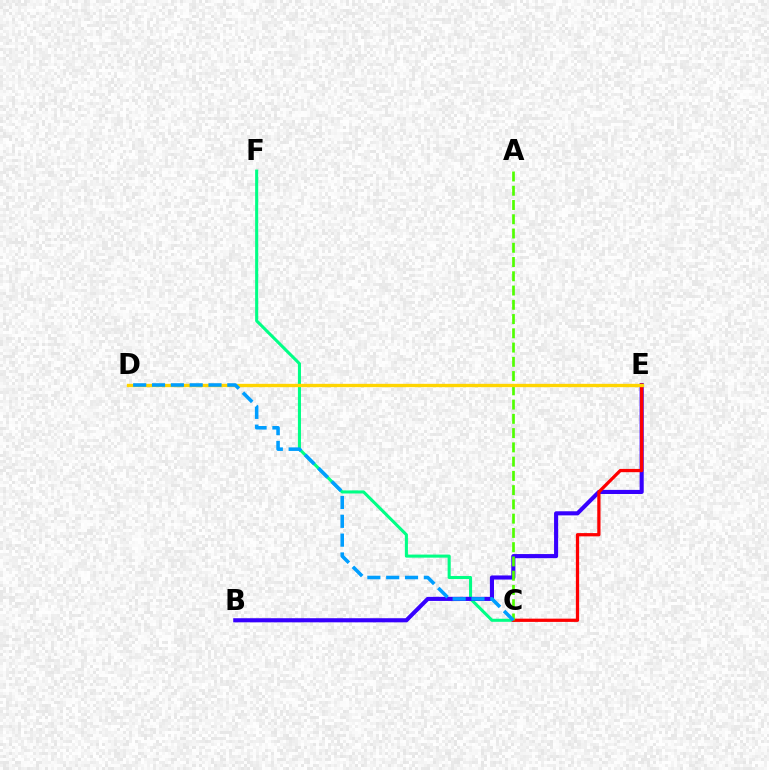{('C', 'F'): [{'color': '#00ff86', 'line_style': 'solid', 'thickness': 2.21}], ('B', 'E'): [{'color': '#3700ff', 'line_style': 'solid', 'thickness': 2.95}], ('C', 'E'): [{'color': '#ff0000', 'line_style': 'solid', 'thickness': 2.34}], ('D', 'E'): [{'color': '#ff00ed', 'line_style': 'dashed', 'thickness': 1.82}, {'color': '#ffd500', 'line_style': 'solid', 'thickness': 2.41}], ('A', 'C'): [{'color': '#4fff00', 'line_style': 'dashed', 'thickness': 1.94}], ('C', 'D'): [{'color': '#009eff', 'line_style': 'dashed', 'thickness': 2.56}]}